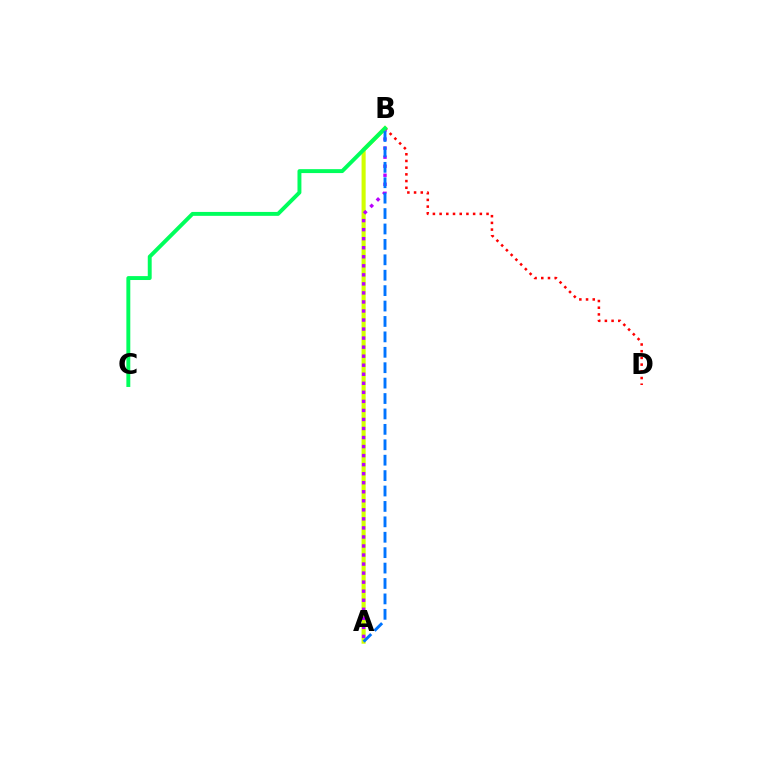{('A', 'B'): [{'color': '#d1ff00', 'line_style': 'solid', 'thickness': 2.95}, {'color': '#b900ff', 'line_style': 'dotted', 'thickness': 2.46}, {'color': '#0074ff', 'line_style': 'dashed', 'thickness': 2.09}], ('B', 'D'): [{'color': '#ff0000', 'line_style': 'dotted', 'thickness': 1.82}], ('B', 'C'): [{'color': '#00ff5c', 'line_style': 'solid', 'thickness': 2.82}]}